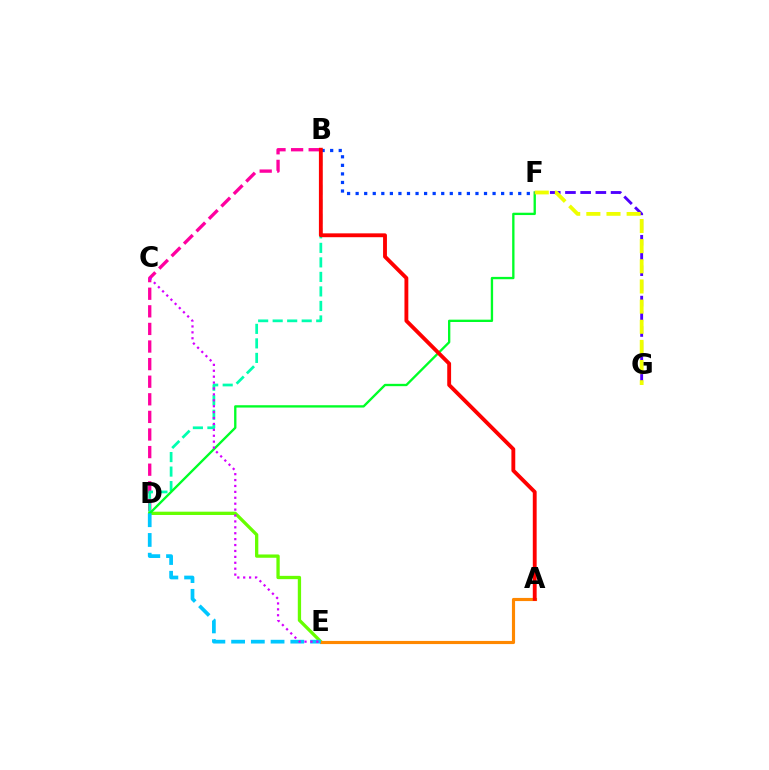{('B', 'D'): [{'color': '#ff00a0', 'line_style': 'dashed', 'thickness': 2.39}, {'color': '#00ffaf', 'line_style': 'dashed', 'thickness': 1.97}], ('D', 'E'): [{'color': '#66ff00', 'line_style': 'solid', 'thickness': 2.38}, {'color': '#00c7ff', 'line_style': 'dashed', 'thickness': 2.68}], ('D', 'F'): [{'color': '#00ff27', 'line_style': 'solid', 'thickness': 1.68}], ('F', 'G'): [{'color': '#4f00ff', 'line_style': 'dashed', 'thickness': 2.07}, {'color': '#eeff00', 'line_style': 'dashed', 'thickness': 2.74}], ('A', 'E'): [{'color': '#ff8800', 'line_style': 'solid', 'thickness': 2.26}], ('B', 'F'): [{'color': '#003fff', 'line_style': 'dotted', 'thickness': 2.33}], ('A', 'B'): [{'color': '#ff0000', 'line_style': 'solid', 'thickness': 2.78}], ('C', 'E'): [{'color': '#d600ff', 'line_style': 'dotted', 'thickness': 1.61}]}